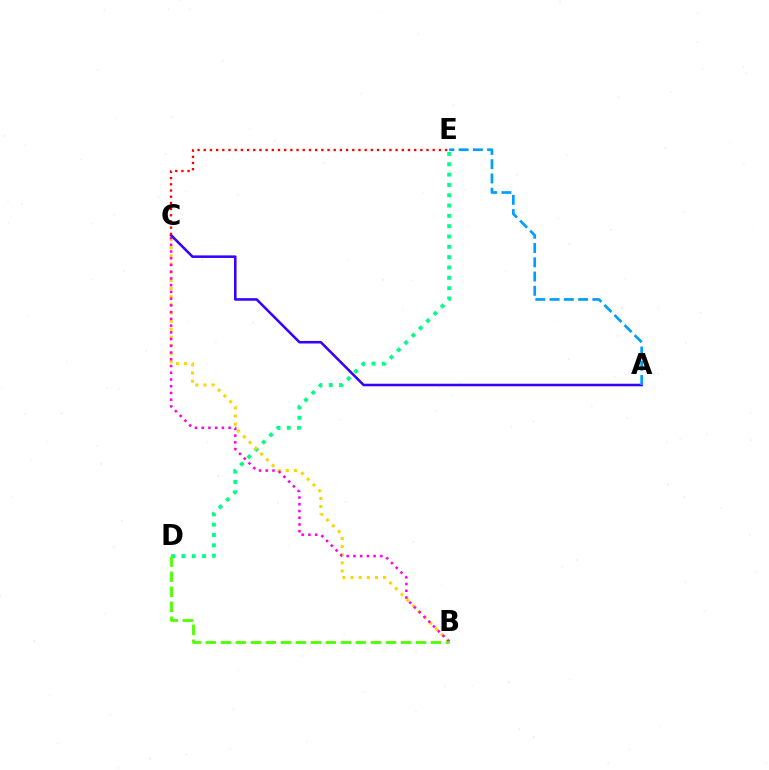{('D', 'E'): [{'color': '#00ff86', 'line_style': 'dotted', 'thickness': 2.8}], ('B', 'C'): [{'color': '#ffd500', 'line_style': 'dotted', 'thickness': 2.21}, {'color': '#ff00ed', 'line_style': 'dotted', 'thickness': 1.83}], ('B', 'D'): [{'color': '#4fff00', 'line_style': 'dashed', 'thickness': 2.04}], ('A', 'C'): [{'color': '#3700ff', 'line_style': 'solid', 'thickness': 1.83}], ('C', 'E'): [{'color': '#ff0000', 'line_style': 'dotted', 'thickness': 1.68}], ('A', 'E'): [{'color': '#009eff', 'line_style': 'dashed', 'thickness': 1.94}]}